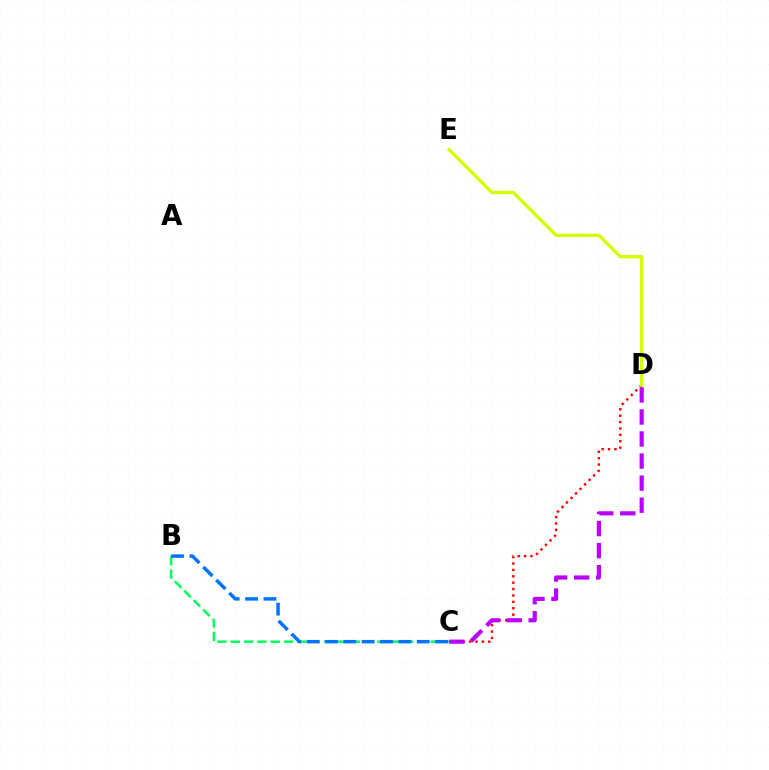{('C', 'D'): [{'color': '#ff0000', 'line_style': 'dotted', 'thickness': 1.74}, {'color': '#b900ff', 'line_style': 'dashed', 'thickness': 3.0}], ('B', 'C'): [{'color': '#00ff5c', 'line_style': 'dashed', 'thickness': 1.81}, {'color': '#0074ff', 'line_style': 'dashed', 'thickness': 2.49}], ('D', 'E'): [{'color': '#d1ff00', 'line_style': 'solid', 'thickness': 2.41}]}